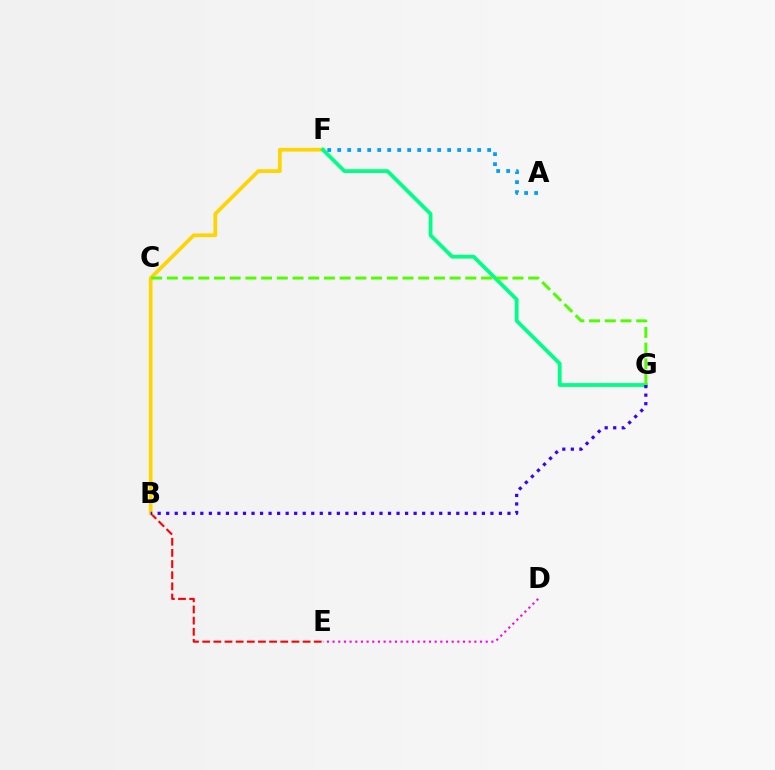{('B', 'E'): [{'color': '#ff0000', 'line_style': 'dashed', 'thickness': 1.52}], ('B', 'F'): [{'color': '#ffd500', 'line_style': 'solid', 'thickness': 2.67}], ('F', 'G'): [{'color': '#00ff86', 'line_style': 'solid', 'thickness': 2.73}], ('A', 'F'): [{'color': '#009eff', 'line_style': 'dotted', 'thickness': 2.72}], ('C', 'G'): [{'color': '#4fff00', 'line_style': 'dashed', 'thickness': 2.13}], ('B', 'G'): [{'color': '#3700ff', 'line_style': 'dotted', 'thickness': 2.32}], ('D', 'E'): [{'color': '#ff00ed', 'line_style': 'dotted', 'thickness': 1.54}]}